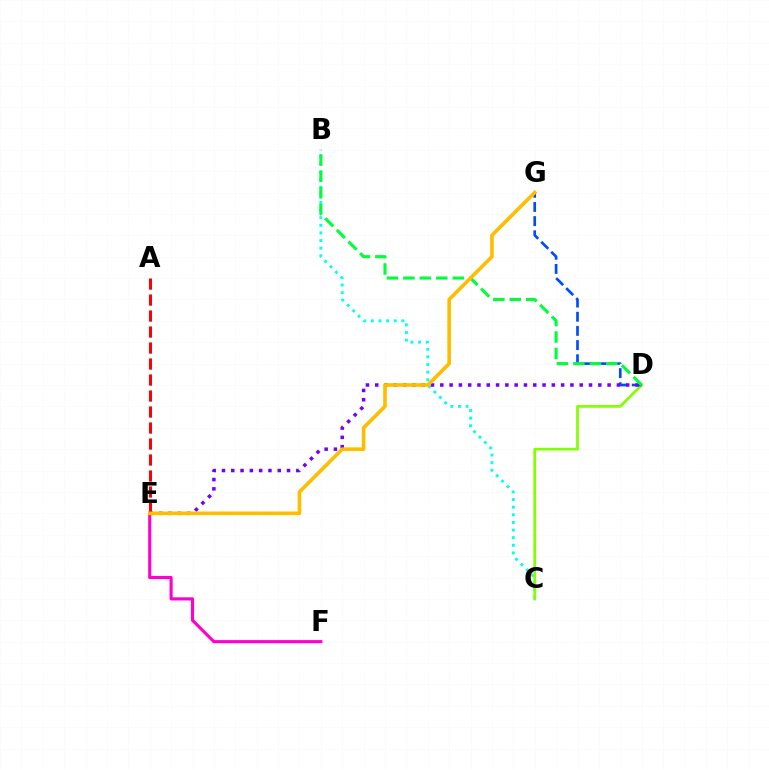{('A', 'E'): [{'color': '#ff0000', 'line_style': 'dashed', 'thickness': 2.17}], ('E', 'F'): [{'color': '#ff00cf', 'line_style': 'solid', 'thickness': 2.25}], ('B', 'C'): [{'color': '#00fff6', 'line_style': 'dotted', 'thickness': 2.07}], ('C', 'D'): [{'color': '#84ff00', 'line_style': 'solid', 'thickness': 1.95}], ('D', 'G'): [{'color': '#004bff', 'line_style': 'dashed', 'thickness': 1.92}], ('D', 'E'): [{'color': '#7200ff', 'line_style': 'dotted', 'thickness': 2.53}], ('B', 'D'): [{'color': '#00ff39', 'line_style': 'dashed', 'thickness': 2.24}], ('E', 'G'): [{'color': '#ffbd00', 'line_style': 'solid', 'thickness': 2.62}]}